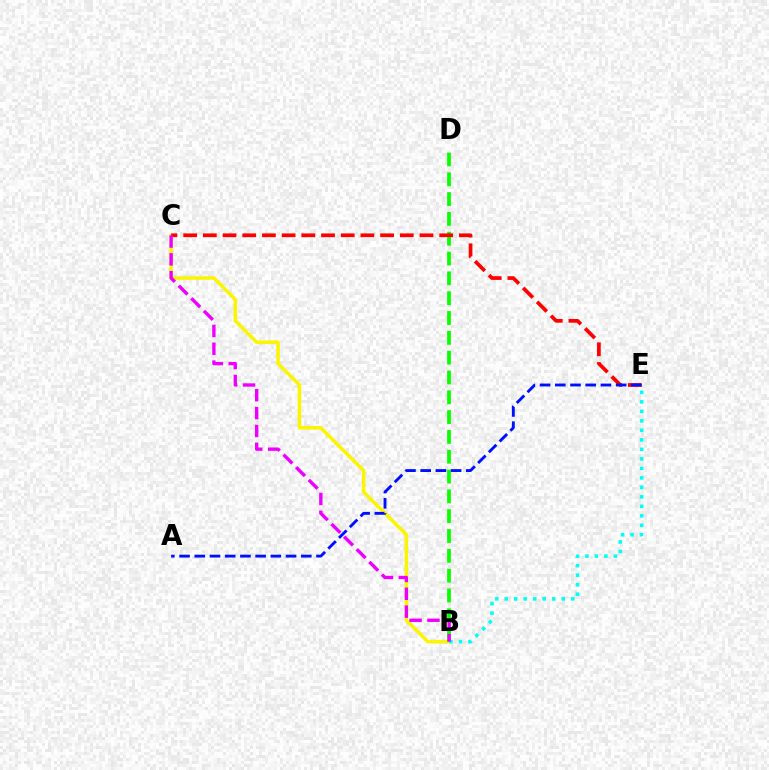{('B', 'C'): [{'color': '#fcf500', 'line_style': 'solid', 'thickness': 2.51}, {'color': '#ee00ff', 'line_style': 'dashed', 'thickness': 2.43}], ('B', 'D'): [{'color': '#08ff00', 'line_style': 'dashed', 'thickness': 2.69}], ('C', 'E'): [{'color': '#ff0000', 'line_style': 'dashed', 'thickness': 2.68}], ('B', 'E'): [{'color': '#00fff6', 'line_style': 'dotted', 'thickness': 2.58}], ('A', 'E'): [{'color': '#0010ff', 'line_style': 'dashed', 'thickness': 2.07}]}